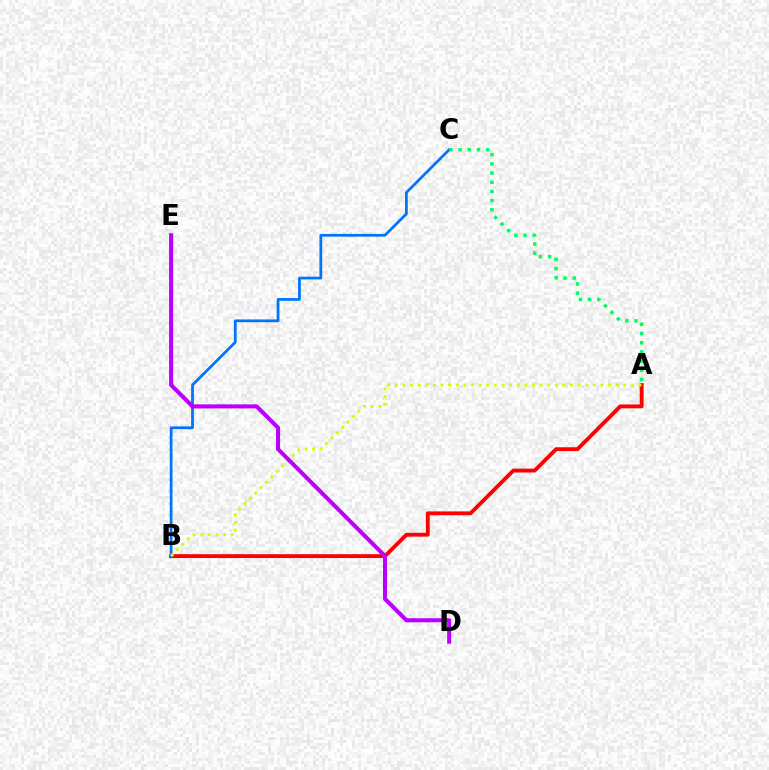{('A', 'B'): [{'color': '#ff0000', 'line_style': 'solid', 'thickness': 2.77}, {'color': '#d1ff00', 'line_style': 'dotted', 'thickness': 2.07}], ('B', 'C'): [{'color': '#0074ff', 'line_style': 'solid', 'thickness': 1.98}], ('A', 'C'): [{'color': '#00ff5c', 'line_style': 'dotted', 'thickness': 2.5}], ('D', 'E'): [{'color': '#b900ff', 'line_style': 'solid', 'thickness': 2.92}]}